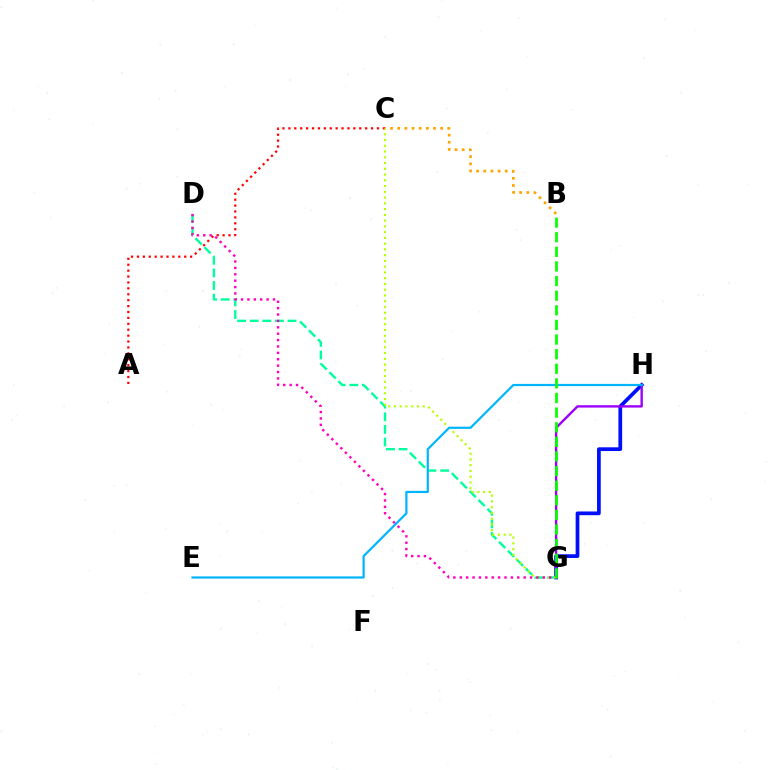{('D', 'G'): [{'color': '#00ff9d', 'line_style': 'dashed', 'thickness': 1.71}, {'color': '#ff00bd', 'line_style': 'dotted', 'thickness': 1.74}], ('G', 'H'): [{'color': '#0010ff', 'line_style': 'solid', 'thickness': 2.68}, {'color': '#9b00ff', 'line_style': 'solid', 'thickness': 1.72}], ('A', 'C'): [{'color': '#ff0000', 'line_style': 'dotted', 'thickness': 1.6}], ('B', 'C'): [{'color': '#ffa500', 'line_style': 'dotted', 'thickness': 1.95}], ('C', 'G'): [{'color': '#b3ff00', 'line_style': 'dotted', 'thickness': 1.56}], ('E', 'H'): [{'color': '#00b5ff', 'line_style': 'solid', 'thickness': 1.58}], ('B', 'G'): [{'color': '#08ff00', 'line_style': 'dashed', 'thickness': 1.99}]}